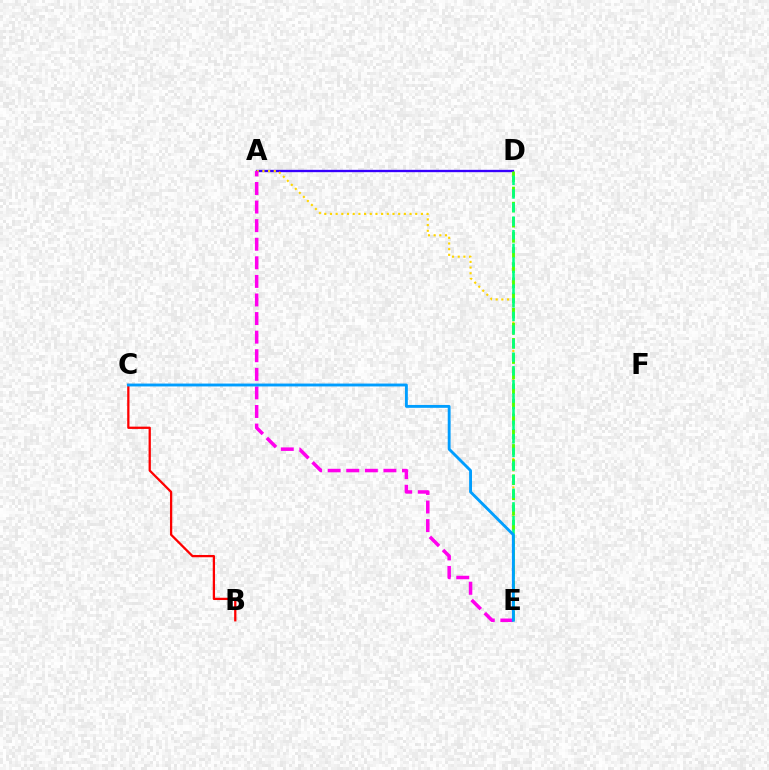{('A', 'D'): [{'color': '#3700ff', 'line_style': 'solid', 'thickness': 1.68}], ('A', 'E'): [{'color': '#ffd500', 'line_style': 'dotted', 'thickness': 1.54}, {'color': '#ff00ed', 'line_style': 'dashed', 'thickness': 2.52}], ('D', 'E'): [{'color': '#4fff00', 'line_style': 'dashed', 'thickness': 2.06}, {'color': '#00ff86', 'line_style': 'dashed', 'thickness': 1.85}], ('B', 'C'): [{'color': '#ff0000', 'line_style': 'solid', 'thickness': 1.64}], ('C', 'E'): [{'color': '#009eff', 'line_style': 'solid', 'thickness': 2.07}]}